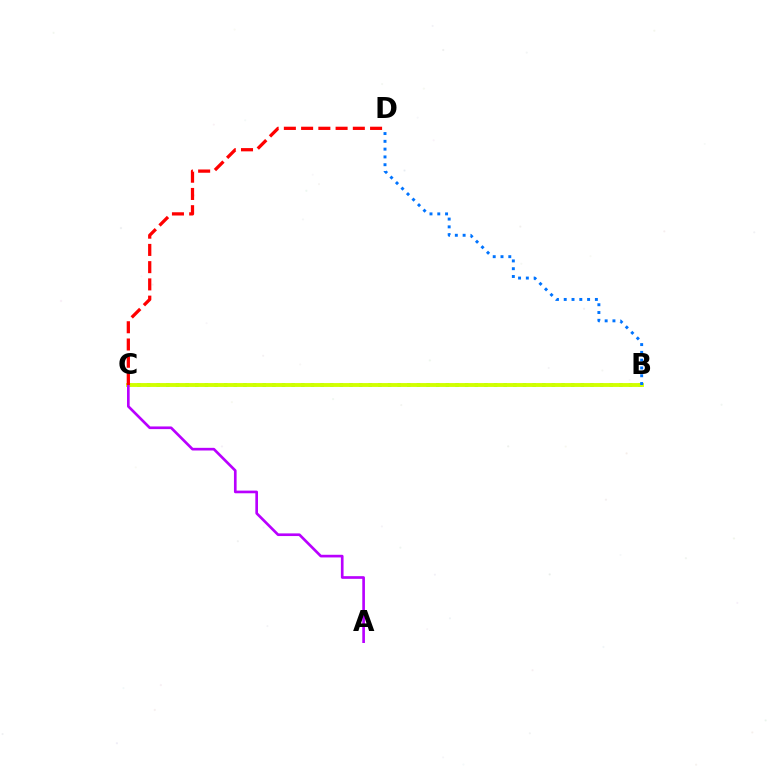{('B', 'C'): [{'color': '#00ff5c', 'line_style': 'dotted', 'thickness': 2.62}, {'color': '#d1ff00', 'line_style': 'solid', 'thickness': 2.79}], ('B', 'D'): [{'color': '#0074ff', 'line_style': 'dotted', 'thickness': 2.12}], ('A', 'C'): [{'color': '#b900ff', 'line_style': 'solid', 'thickness': 1.92}], ('C', 'D'): [{'color': '#ff0000', 'line_style': 'dashed', 'thickness': 2.34}]}